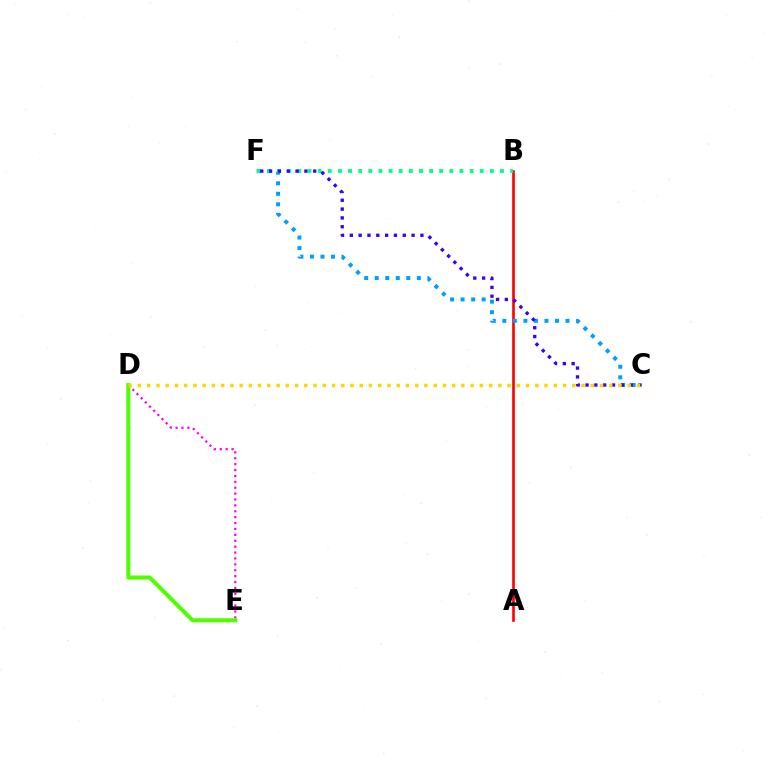{('D', 'E'): [{'color': '#ff00ed', 'line_style': 'dotted', 'thickness': 1.6}, {'color': '#4fff00', 'line_style': 'solid', 'thickness': 2.91}], ('A', 'B'): [{'color': '#ff0000', 'line_style': 'solid', 'thickness': 1.9}], ('C', 'F'): [{'color': '#009eff', 'line_style': 'dotted', 'thickness': 2.86}, {'color': '#3700ff', 'line_style': 'dotted', 'thickness': 2.4}], ('B', 'F'): [{'color': '#00ff86', 'line_style': 'dotted', 'thickness': 2.75}], ('C', 'D'): [{'color': '#ffd500', 'line_style': 'dotted', 'thickness': 2.51}]}